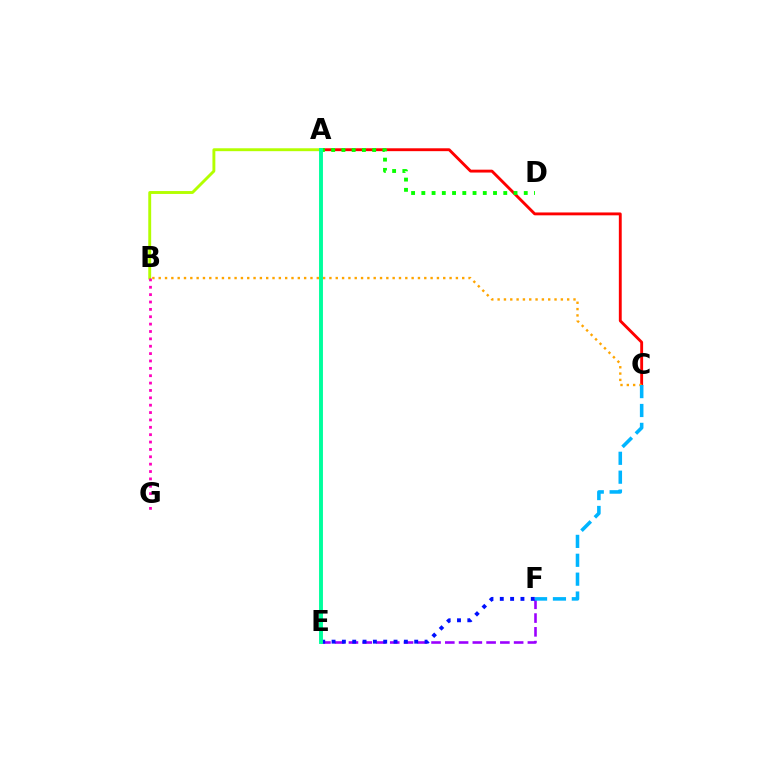{('A', 'B'): [{'color': '#b3ff00', 'line_style': 'solid', 'thickness': 2.09}], ('E', 'F'): [{'color': '#9b00ff', 'line_style': 'dashed', 'thickness': 1.87}, {'color': '#0010ff', 'line_style': 'dotted', 'thickness': 2.81}], ('B', 'G'): [{'color': '#ff00bd', 'line_style': 'dotted', 'thickness': 2.0}], ('A', 'C'): [{'color': '#ff0000', 'line_style': 'solid', 'thickness': 2.07}], ('A', 'D'): [{'color': '#08ff00', 'line_style': 'dotted', 'thickness': 2.78}], ('B', 'C'): [{'color': '#ffa500', 'line_style': 'dotted', 'thickness': 1.72}], ('C', 'F'): [{'color': '#00b5ff', 'line_style': 'dashed', 'thickness': 2.57}], ('A', 'E'): [{'color': '#00ff9d', 'line_style': 'solid', 'thickness': 2.81}]}